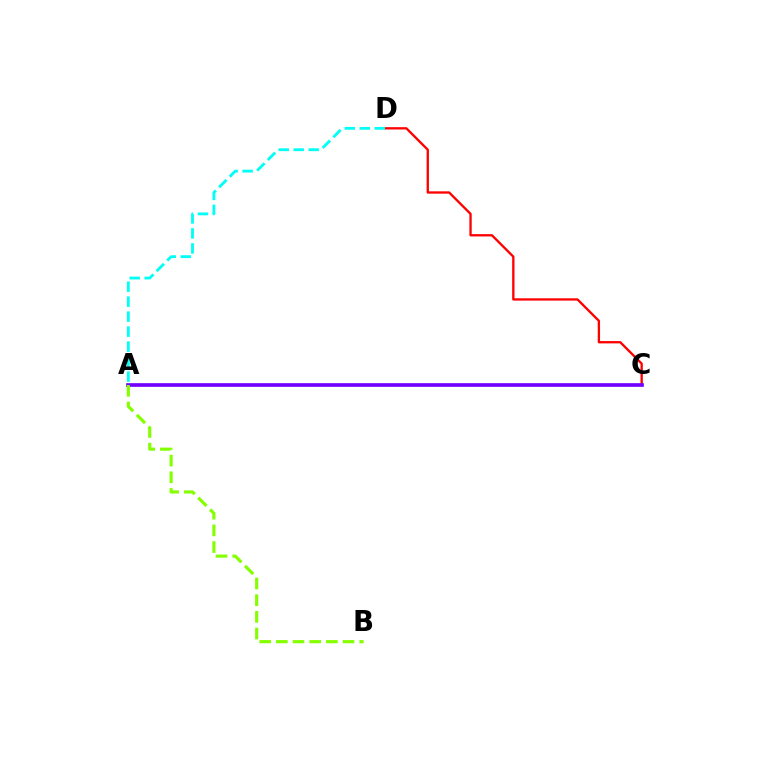{('C', 'D'): [{'color': '#ff0000', 'line_style': 'solid', 'thickness': 1.67}], ('A', 'D'): [{'color': '#00fff6', 'line_style': 'dashed', 'thickness': 2.04}], ('A', 'C'): [{'color': '#7200ff', 'line_style': 'solid', 'thickness': 2.64}], ('A', 'B'): [{'color': '#84ff00', 'line_style': 'dashed', 'thickness': 2.26}]}